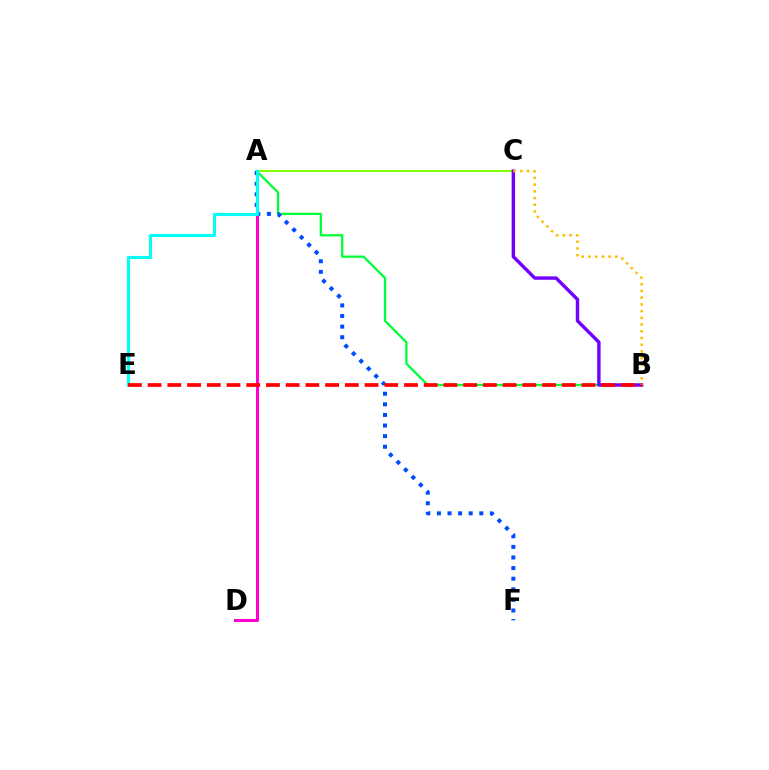{('A', 'D'): [{'color': '#ff00cf', 'line_style': 'solid', 'thickness': 2.16}], ('A', 'B'): [{'color': '#00ff39', 'line_style': 'solid', 'thickness': 1.65}], ('A', 'C'): [{'color': '#84ff00', 'line_style': 'solid', 'thickness': 1.51}], ('B', 'C'): [{'color': '#7200ff', 'line_style': 'solid', 'thickness': 2.45}, {'color': '#ffbd00', 'line_style': 'dotted', 'thickness': 1.83}], ('A', 'F'): [{'color': '#004bff', 'line_style': 'dotted', 'thickness': 2.88}], ('A', 'E'): [{'color': '#00fff6', 'line_style': 'solid', 'thickness': 2.24}], ('B', 'E'): [{'color': '#ff0000', 'line_style': 'dashed', 'thickness': 2.68}]}